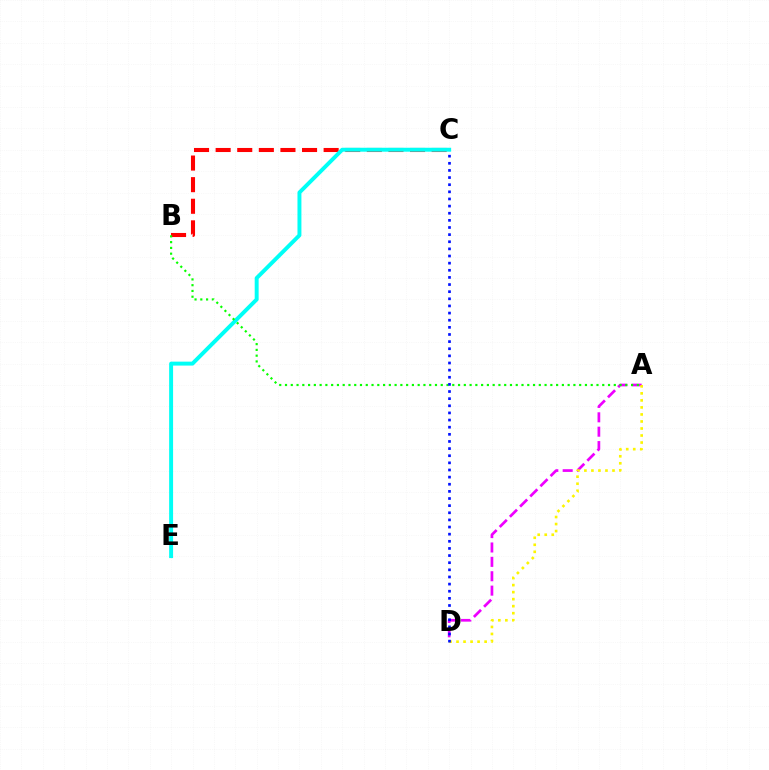{('A', 'D'): [{'color': '#ee00ff', 'line_style': 'dashed', 'thickness': 1.95}, {'color': '#fcf500', 'line_style': 'dotted', 'thickness': 1.91}], ('B', 'C'): [{'color': '#ff0000', 'line_style': 'dashed', 'thickness': 2.93}], ('C', 'E'): [{'color': '#00fff6', 'line_style': 'solid', 'thickness': 2.84}], ('A', 'B'): [{'color': '#08ff00', 'line_style': 'dotted', 'thickness': 1.57}], ('C', 'D'): [{'color': '#0010ff', 'line_style': 'dotted', 'thickness': 1.94}]}